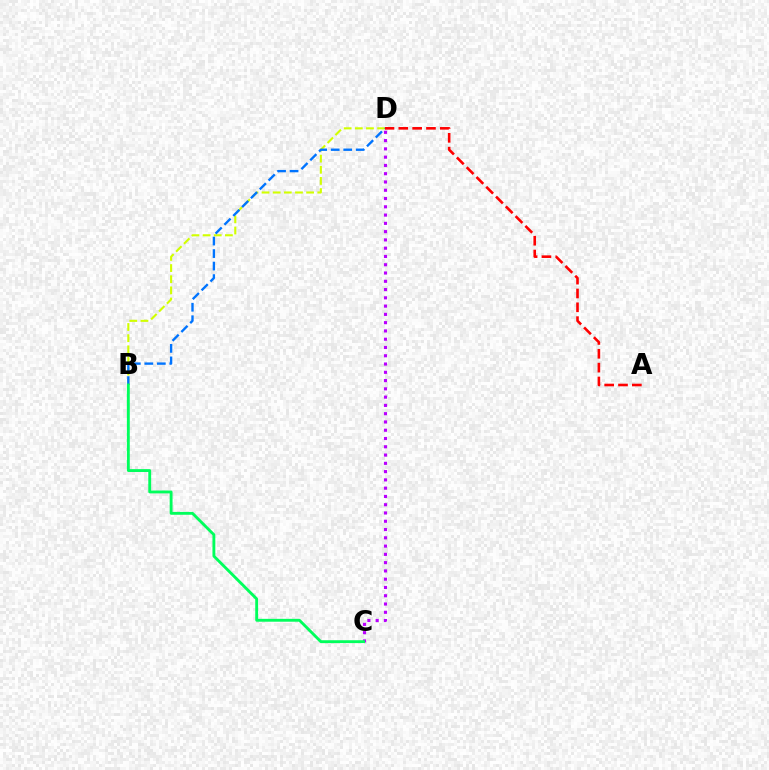{('B', 'D'): [{'color': '#d1ff00', 'line_style': 'dashed', 'thickness': 1.51}, {'color': '#0074ff', 'line_style': 'dashed', 'thickness': 1.7}], ('C', 'D'): [{'color': '#b900ff', 'line_style': 'dotted', 'thickness': 2.25}], ('A', 'D'): [{'color': '#ff0000', 'line_style': 'dashed', 'thickness': 1.88}], ('B', 'C'): [{'color': '#00ff5c', 'line_style': 'solid', 'thickness': 2.06}]}